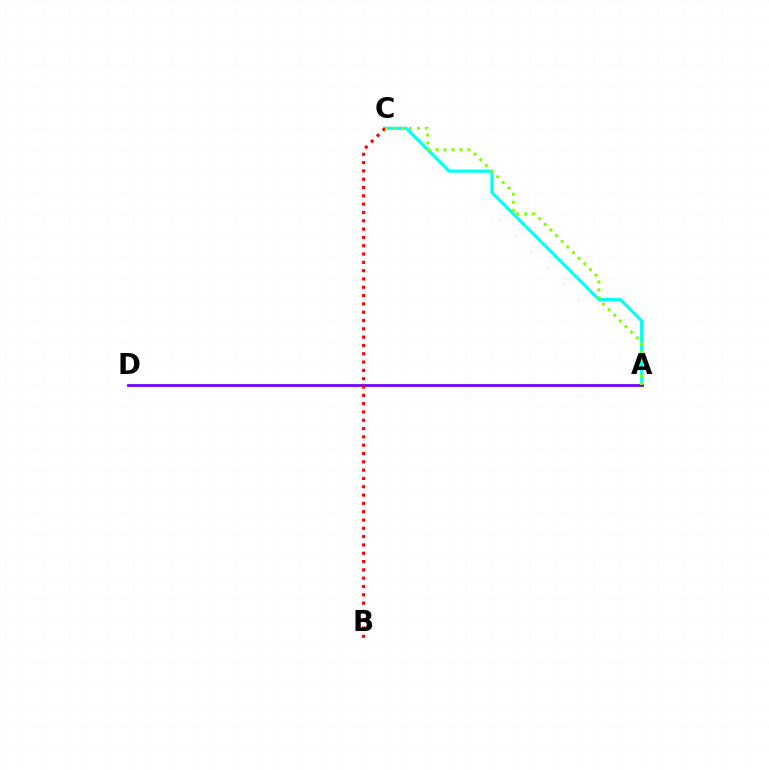{('A', 'C'): [{'color': '#00fff6', 'line_style': 'solid', 'thickness': 2.25}, {'color': '#84ff00', 'line_style': 'dotted', 'thickness': 2.17}], ('A', 'D'): [{'color': '#7200ff', 'line_style': 'solid', 'thickness': 1.98}], ('B', 'C'): [{'color': '#ff0000', 'line_style': 'dotted', 'thickness': 2.26}]}